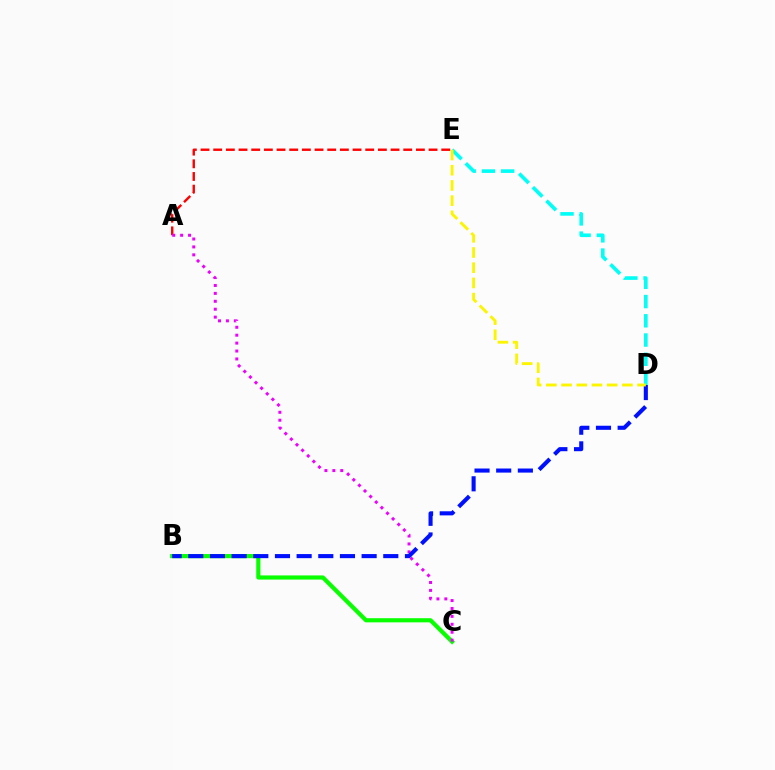{('B', 'C'): [{'color': '#08ff00', 'line_style': 'solid', 'thickness': 2.99}], ('A', 'E'): [{'color': '#ff0000', 'line_style': 'dashed', 'thickness': 1.72}], ('A', 'C'): [{'color': '#ee00ff', 'line_style': 'dotted', 'thickness': 2.15}], ('B', 'D'): [{'color': '#0010ff', 'line_style': 'dashed', 'thickness': 2.94}], ('D', 'E'): [{'color': '#00fff6', 'line_style': 'dashed', 'thickness': 2.61}, {'color': '#fcf500', 'line_style': 'dashed', 'thickness': 2.07}]}